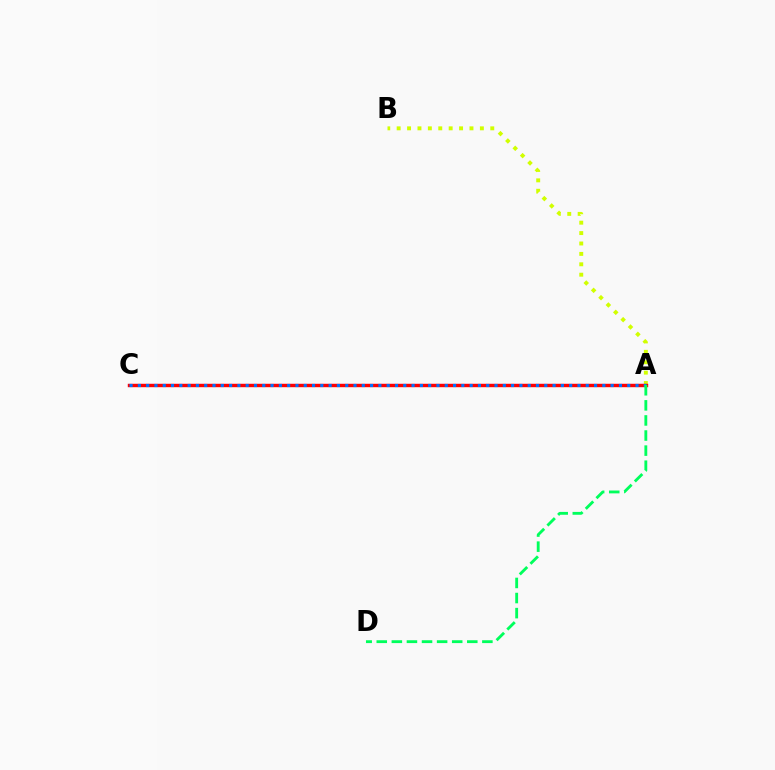{('A', 'C'): [{'color': '#b900ff', 'line_style': 'solid', 'thickness': 1.5}, {'color': '#ff0000', 'line_style': 'solid', 'thickness': 2.44}, {'color': '#0074ff', 'line_style': 'dotted', 'thickness': 2.25}], ('A', 'B'): [{'color': '#d1ff00', 'line_style': 'dotted', 'thickness': 2.83}], ('A', 'D'): [{'color': '#00ff5c', 'line_style': 'dashed', 'thickness': 2.05}]}